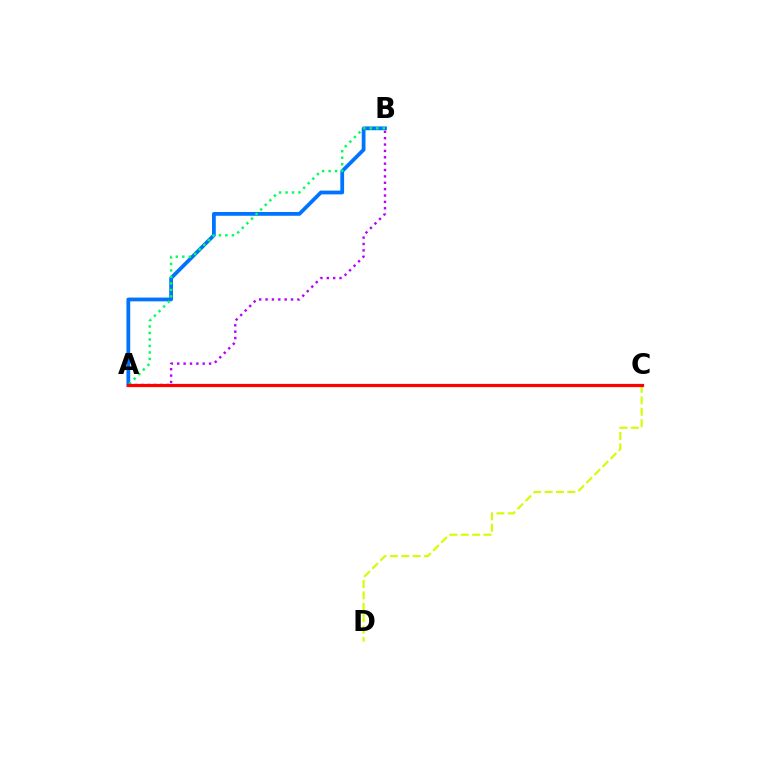{('A', 'B'): [{'color': '#0074ff', 'line_style': 'solid', 'thickness': 2.72}, {'color': '#00ff5c', 'line_style': 'dotted', 'thickness': 1.76}, {'color': '#b900ff', 'line_style': 'dotted', 'thickness': 1.73}], ('C', 'D'): [{'color': '#d1ff00', 'line_style': 'dashed', 'thickness': 1.55}], ('A', 'C'): [{'color': '#ff0000', 'line_style': 'solid', 'thickness': 2.32}]}